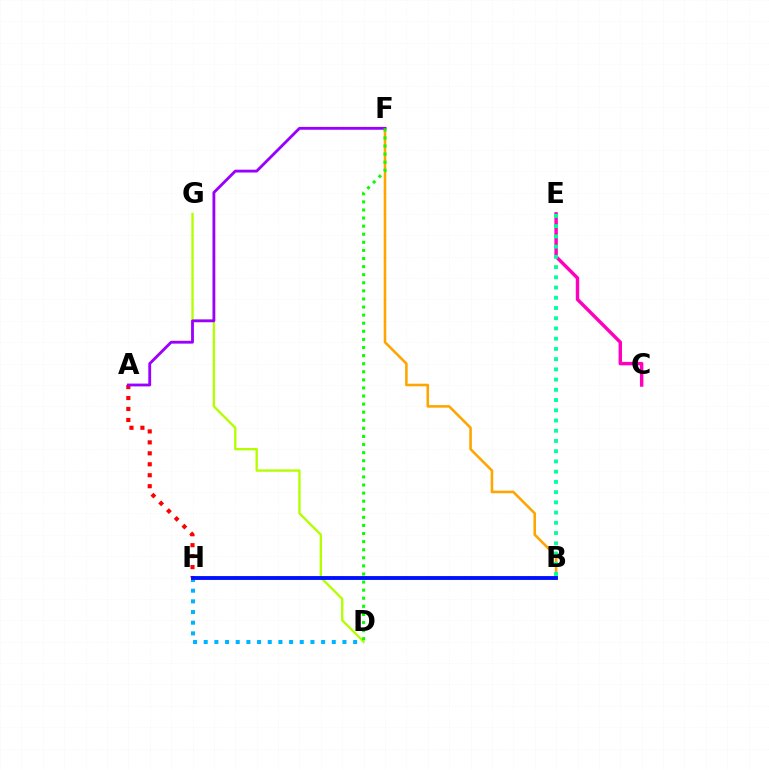{('C', 'E'): [{'color': '#ff00bd', 'line_style': 'solid', 'thickness': 2.47}], ('D', 'H'): [{'color': '#00b5ff', 'line_style': 'dotted', 'thickness': 2.9}], ('D', 'G'): [{'color': '#b3ff00', 'line_style': 'solid', 'thickness': 1.69}], ('A', 'H'): [{'color': '#ff0000', 'line_style': 'dotted', 'thickness': 2.98}], ('B', 'F'): [{'color': '#ffa500', 'line_style': 'solid', 'thickness': 1.86}], ('A', 'F'): [{'color': '#9b00ff', 'line_style': 'solid', 'thickness': 2.04}], ('D', 'F'): [{'color': '#08ff00', 'line_style': 'dotted', 'thickness': 2.2}], ('B', 'E'): [{'color': '#00ff9d', 'line_style': 'dotted', 'thickness': 2.78}], ('B', 'H'): [{'color': '#0010ff', 'line_style': 'solid', 'thickness': 2.78}]}